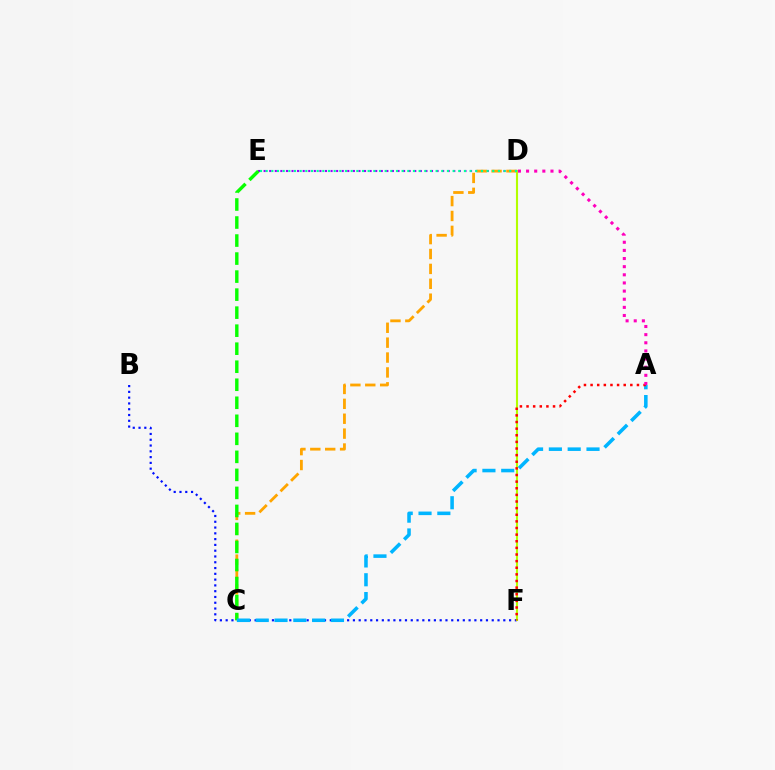{('D', 'E'): [{'color': '#9b00ff', 'line_style': 'dotted', 'thickness': 1.52}, {'color': '#00ff9d', 'line_style': 'dotted', 'thickness': 1.54}], ('B', 'F'): [{'color': '#0010ff', 'line_style': 'dotted', 'thickness': 1.57}], ('C', 'D'): [{'color': '#ffa500', 'line_style': 'dashed', 'thickness': 2.02}], ('D', 'F'): [{'color': '#b3ff00', 'line_style': 'solid', 'thickness': 1.52}], ('C', 'E'): [{'color': '#08ff00', 'line_style': 'dashed', 'thickness': 2.45}], ('A', 'C'): [{'color': '#00b5ff', 'line_style': 'dashed', 'thickness': 2.56}], ('A', 'F'): [{'color': '#ff0000', 'line_style': 'dotted', 'thickness': 1.8}], ('A', 'D'): [{'color': '#ff00bd', 'line_style': 'dotted', 'thickness': 2.21}]}